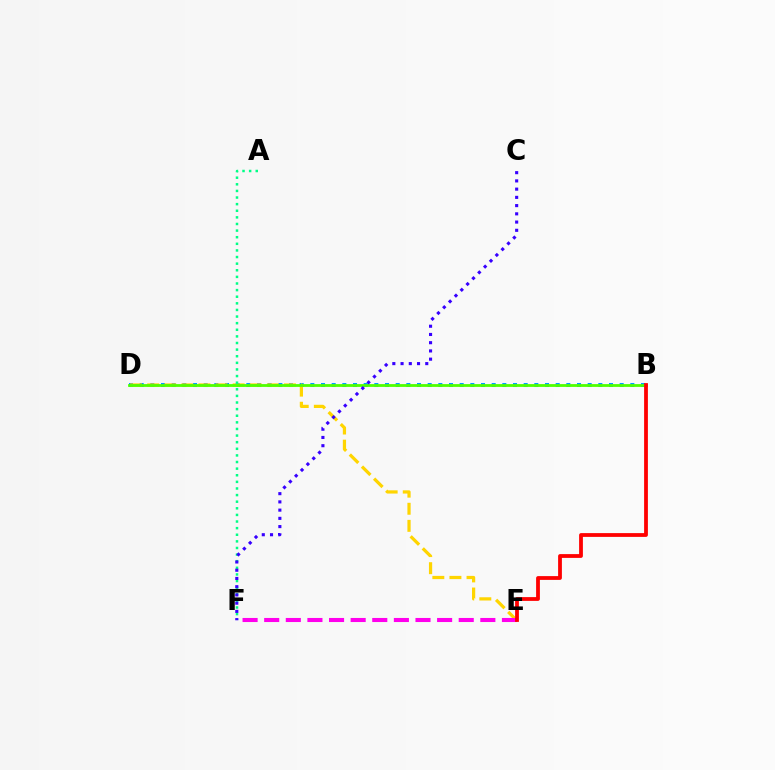{('B', 'D'): [{'color': '#009eff', 'line_style': 'dotted', 'thickness': 2.9}, {'color': '#4fff00', 'line_style': 'solid', 'thickness': 2.01}], ('D', 'E'): [{'color': '#ffd500', 'line_style': 'dashed', 'thickness': 2.32}], ('A', 'F'): [{'color': '#00ff86', 'line_style': 'dotted', 'thickness': 1.8}], ('E', 'F'): [{'color': '#ff00ed', 'line_style': 'dashed', 'thickness': 2.94}], ('B', 'E'): [{'color': '#ff0000', 'line_style': 'solid', 'thickness': 2.73}], ('C', 'F'): [{'color': '#3700ff', 'line_style': 'dotted', 'thickness': 2.24}]}